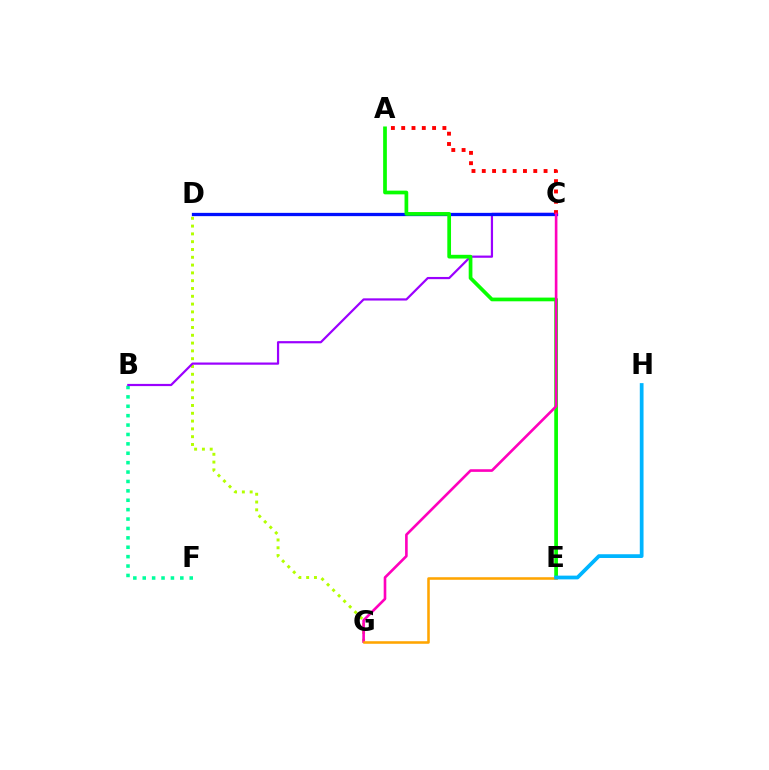{('B', 'F'): [{'color': '#00ff9d', 'line_style': 'dotted', 'thickness': 2.55}], ('D', 'G'): [{'color': '#b3ff00', 'line_style': 'dotted', 'thickness': 2.12}], ('B', 'C'): [{'color': '#9b00ff', 'line_style': 'solid', 'thickness': 1.59}], ('C', 'D'): [{'color': '#0010ff', 'line_style': 'solid', 'thickness': 2.36}], ('A', 'C'): [{'color': '#ff0000', 'line_style': 'dotted', 'thickness': 2.8}], ('A', 'E'): [{'color': '#08ff00', 'line_style': 'solid', 'thickness': 2.67}], ('C', 'G'): [{'color': '#ff00bd', 'line_style': 'solid', 'thickness': 1.9}], ('E', 'G'): [{'color': '#ffa500', 'line_style': 'solid', 'thickness': 1.84}], ('E', 'H'): [{'color': '#00b5ff', 'line_style': 'solid', 'thickness': 2.7}]}